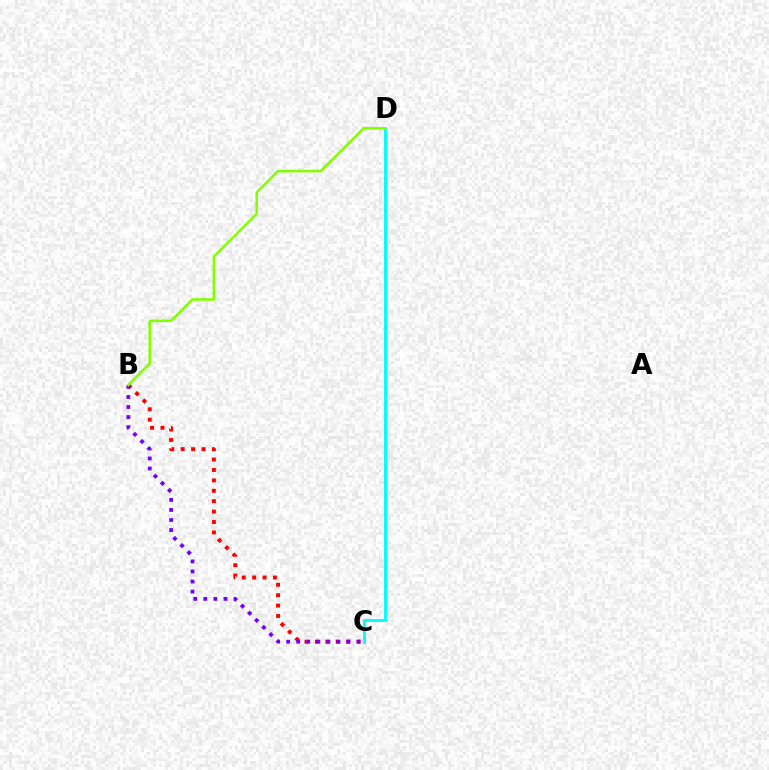{('B', 'C'): [{'color': '#ff0000', 'line_style': 'dotted', 'thickness': 2.83}, {'color': '#7200ff', 'line_style': 'dotted', 'thickness': 2.73}], ('C', 'D'): [{'color': '#00fff6', 'line_style': 'solid', 'thickness': 2.08}], ('B', 'D'): [{'color': '#84ff00', 'line_style': 'solid', 'thickness': 1.85}]}